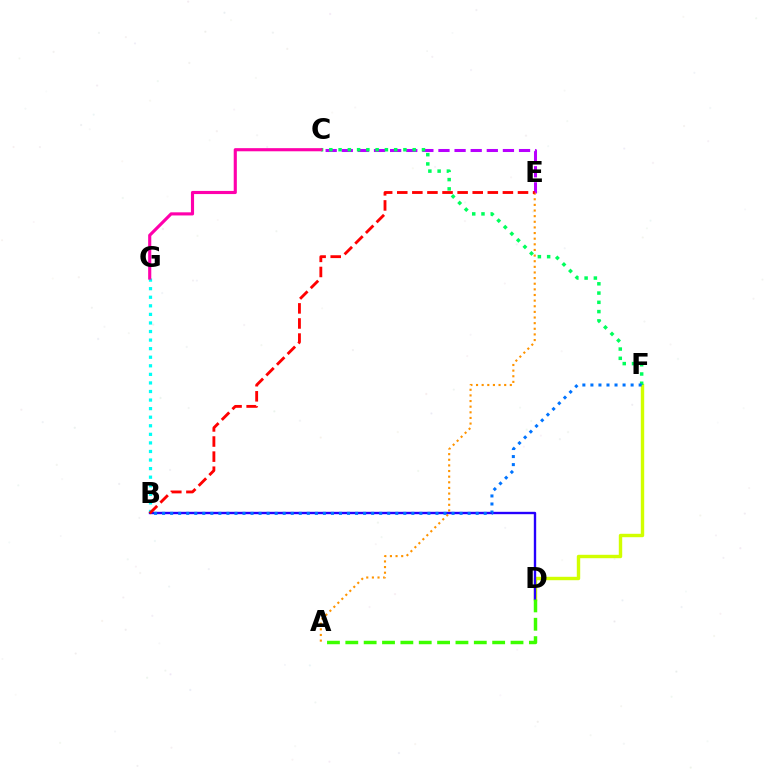{('D', 'F'): [{'color': '#d1ff00', 'line_style': 'solid', 'thickness': 2.45}], ('C', 'E'): [{'color': '#b900ff', 'line_style': 'dashed', 'thickness': 2.19}], ('B', 'G'): [{'color': '#00fff6', 'line_style': 'dotted', 'thickness': 2.33}], ('C', 'F'): [{'color': '#00ff5c', 'line_style': 'dotted', 'thickness': 2.52}], ('B', 'D'): [{'color': '#2500ff', 'line_style': 'solid', 'thickness': 1.71}], ('A', 'E'): [{'color': '#ff9400', 'line_style': 'dotted', 'thickness': 1.53}], ('B', 'E'): [{'color': '#ff0000', 'line_style': 'dashed', 'thickness': 2.05}], ('A', 'D'): [{'color': '#3dff00', 'line_style': 'dashed', 'thickness': 2.49}], ('C', 'G'): [{'color': '#ff00ac', 'line_style': 'solid', 'thickness': 2.25}], ('B', 'F'): [{'color': '#0074ff', 'line_style': 'dotted', 'thickness': 2.18}]}